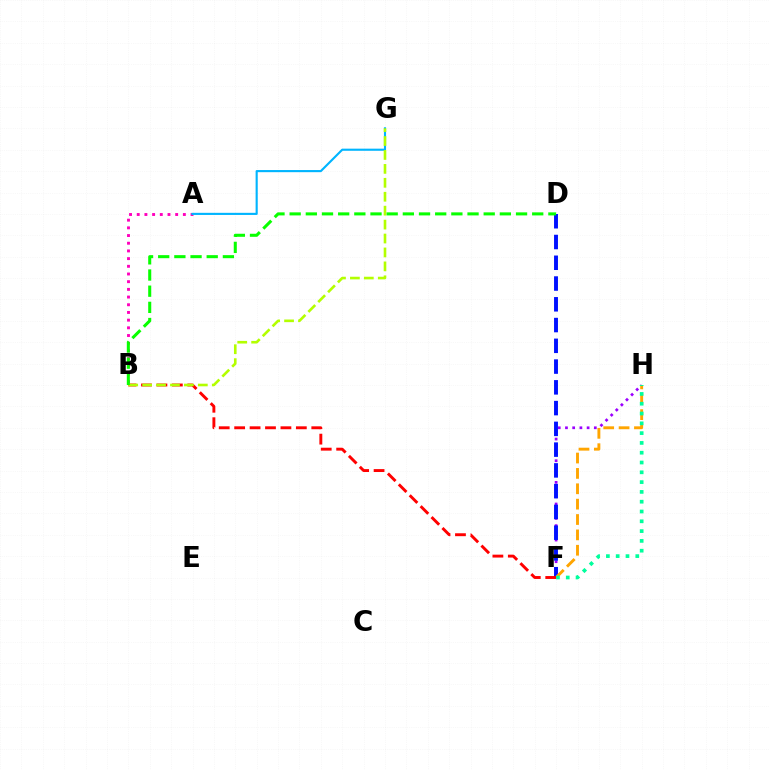{('F', 'H'): [{'color': '#9b00ff', 'line_style': 'dotted', 'thickness': 1.96}, {'color': '#ffa500', 'line_style': 'dashed', 'thickness': 2.09}, {'color': '#00ff9d', 'line_style': 'dotted', 'thickness': 2.66}], ('D', 'F'): [{'color': '#0010ff', 'line_style': 'dashed', 'thickness': 2.82}], ('B', 'F'): [{'color': '#ff0000', 'line_style': 'dashed', 'thickness': 2.1}], ('A', 'B'): [{'color': '#ff00bd', 'line_style': 'dotted', 'thickness': 2.09}], ('A', 'G'): [{'color': '#00b5ff', 'line_style': 'solid', 'thickness': 1.53}], ('B', 'G'): [{'color': '#b3ff00', 'line_style': 'dashed', 'thickness': 1.89}], ('B', 'D'): [{'color': '#08ff00', 'line_style': 'dashed', 'thickness': 2.2}]}